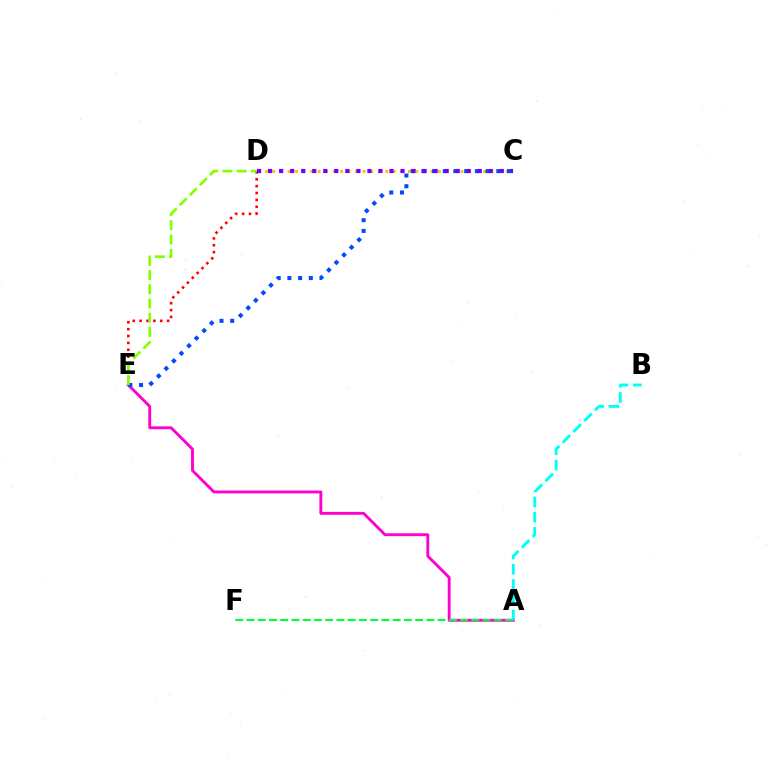{('A', 'E'): [{'color': '#ff00cf', 'line_style': 'solid', 'thickness': 2.07}], ('A', 'B'): [{'color': '#00fff6', 'line_style': 'dashed', 'thickness': 2.07}], ('C', 'D'): [{'color': '#ffbd00', 'line_style': 'dotted', 'thickness': 2.04}, {'color': '#7200ff', 'line_style': 'dotted', 'thickness': 3.0}], ('D', 'E'): [{'color': '#ff0000', 'line_style': 'dotted', 'thickness': 1.87}, {'color': '#84ff00', 'line_style': 'dashed', 'thickness': 1.93}], ('C', 'E'): [{'color': '#004bff', 'line_style': 'dotted', 'thickness': 2.91}], ('A', 'F'): [{'color': '#00ff39', 'line_style': 'dashed', 'thickness': 1.53}]}